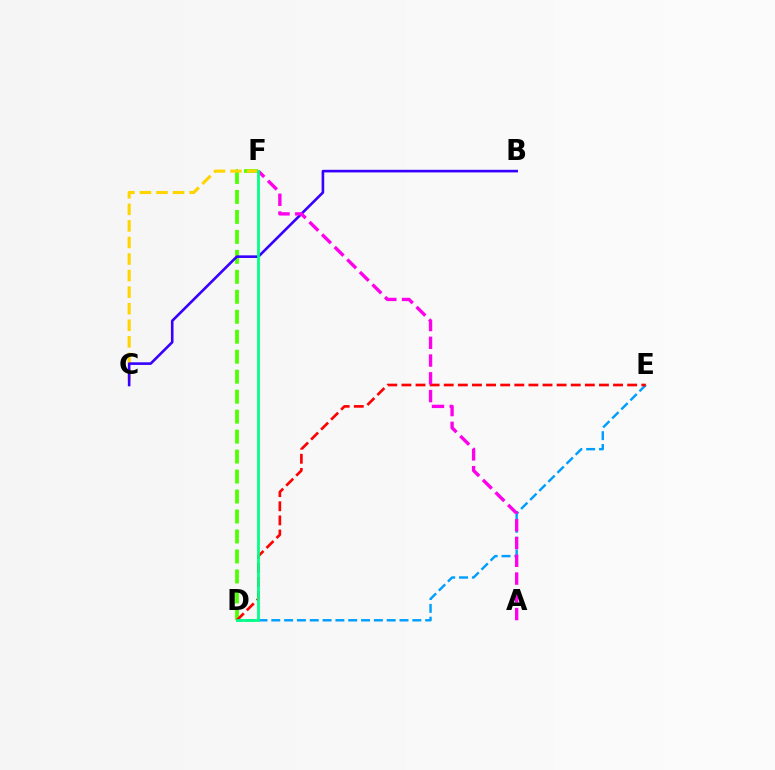{('D', 'F'): [{'color': '#4fff00', 'line_style': 'dashed', 'thickness': 2.71}, {'color': '#00ff86', 'line_style': 'solid', 'thickness': 1.98}], ('D', 'E'): [{'color': '#009eff', 'line_style': 'dashed', 'thickness': 1.74}, {'color': '#ff0000', 'line_style': 'dashed', 'thickness': 1.92}], ('C', 'F'): [{'color': '#ffd500', 'line_style': 'dashed', 'thickness': 2.25}], ('B', 'C'): [{'color': '#3700ff', 'line_style': 'solid', 'thickness': 1.88}], ('A', 'F'): [{'color': '#ff00ed', 'line_style': 'dashed', 'thickness': 2.41}]}